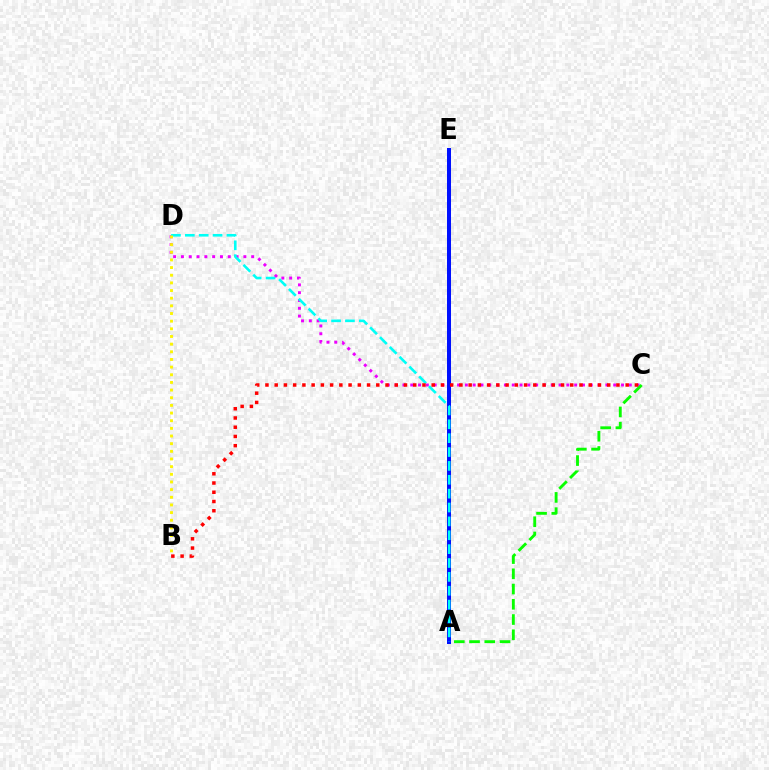{('C', 'D'): [{'color': '#ee00ff', 'line_style': 'dotted', 'thickness': 2.12}], ('A', 'C'): [{'color': '#08ff00', 'line_style': 'dashed', 'thickness': 2.07}], ('A', 'E'): [{'color': '#0010ff', 'line_style': 'solid', 'thickness': 2.89}], ('A', 'D'): [{'color': '#00fff6', 'line_style': 'dashed', 'thickness': 1.88}], ('B', 'D'): [{'color': '#fcf500', 'line_style': 'dotted', 'thickness': 2.08}], ('B', 'C'): [{'color': '#ff0000', 'line_style': 'dotted', 'thickness': 2.51}]}